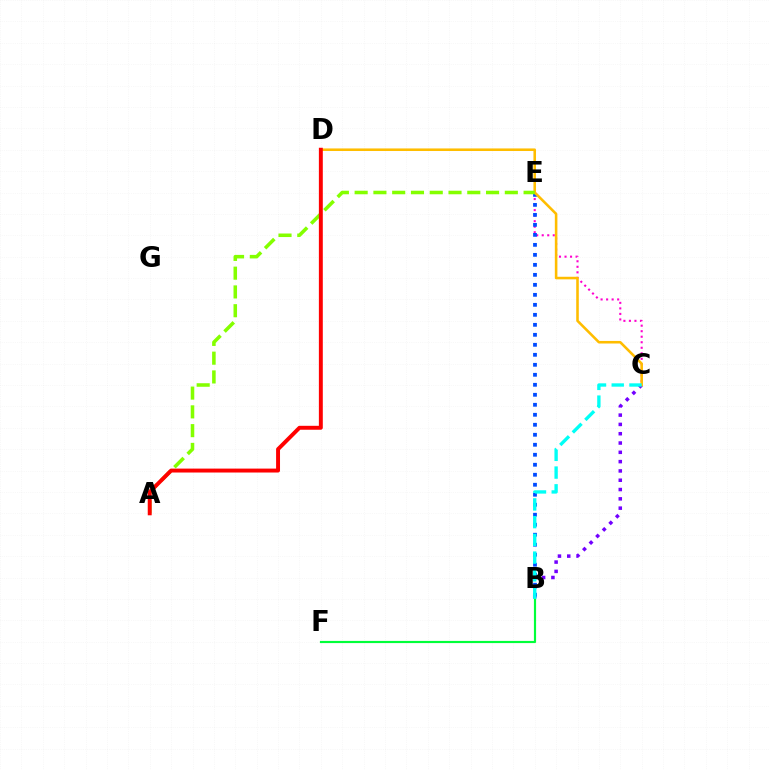{('C', 'E'): [{'color': '#ff00cf', 'line_style': 'dotted', 'thickness': 1.5}], ('B', 'C'): [{'color': '#7200ff', 'line_style': 'dotted', 'thickness': 2.53}, {'color': '#00fff6', 'line_style': 'dashed', 'thickness': 2.41}], ('B', 'E'): [{'color': '#004bff', 'line_style': 'dotted', 'thickness': 2.72}], ('C', 'D'): [{'color': '#ffbd00', 'line_style': 'solid', 'thickness': 1.85}], ('B', 'F'): [{'color': '#00ff39', 'line_style': 'solid', 'thickness': 1.56}], ('A', 'E'): [{'color': '#84ff00', 'line_style': 'dashed', 'thickness': 2.55}], ('A', 'D'): [{'color': '#ff0000', 'line_style': 'solid', 'thickness': 2.83}]}